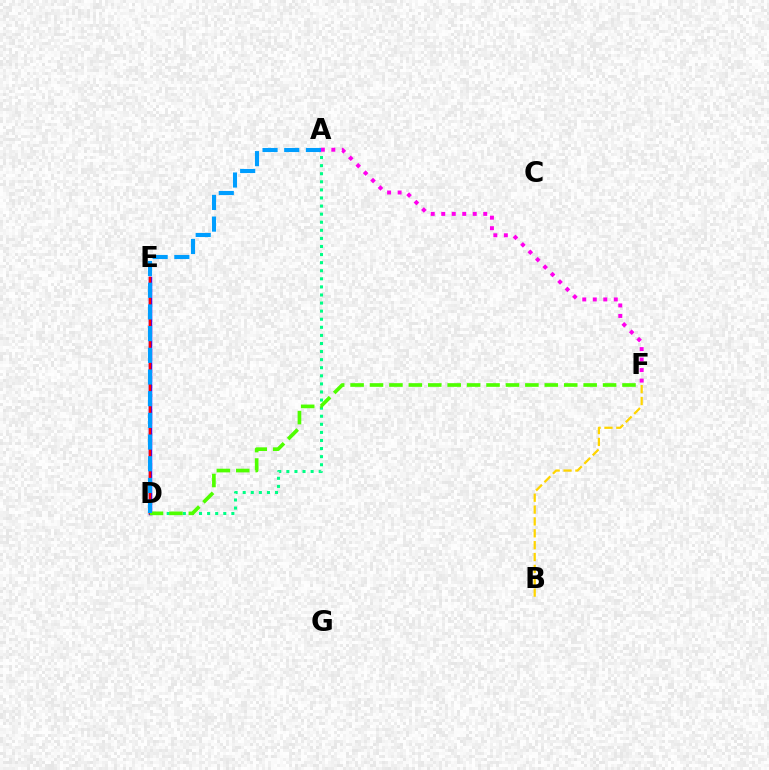{('B', 'F'): [{'color': '#ffd500', 'line_style': 'dashed', 'thickness': 1.61}], ('D', 'E'): [{'color': '#3700ff', 'line_style': 'solid', 'thickness': 2.5}, {'color': '#ff0000', 'line_style': 'solid', 'thickness': 1.78}], ('A', 'D'): [{'color': '#00ff86', 'line_style': 'dotted', 'thickness': 2.2}, {'color': '#009eff', 'line_style': 'dashed', 'thickness': 2.95}], ('D', 'F'): [{'color': '#4fff00', 'line_style': 'dashed', 'thickness': 2.64}], ('A', 'F'): [{'color': '#ff00ed', 'line_style': 'dotted', 'thickness': 2.85}]}